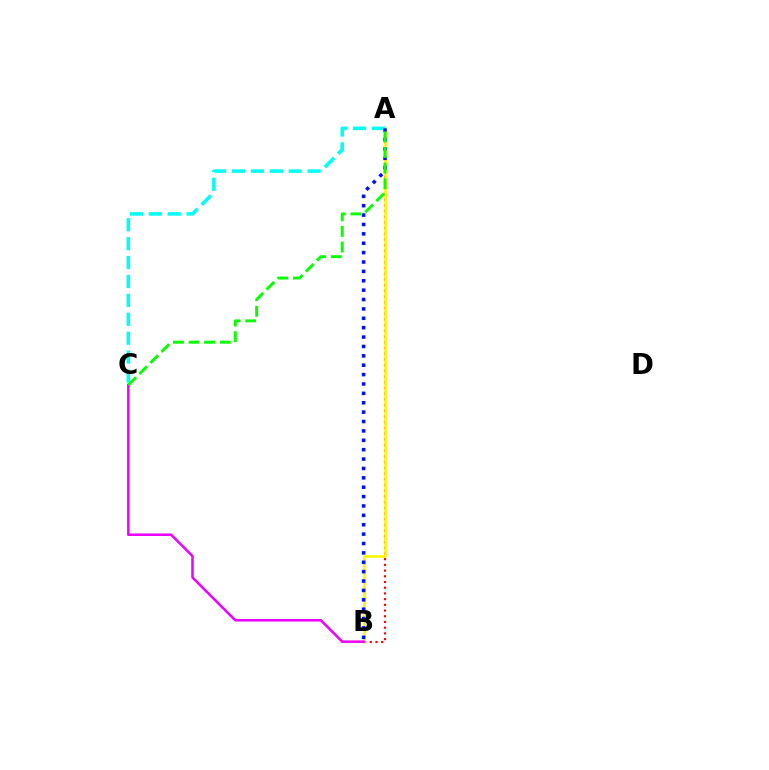{('A', 'B'): [{'color': '#ff0000', 'line_style': 'dotted', 'thickness': 1.55}, {'color': '#fcf500', 'line_style': 'solid', 'thickness': 1.85}, {'color': '#0010ff', 'line_style': 'dotted', 'thickness': 2.55}], ('A', 'C'): [{'color': '#00fff6', 'line_style': 'dashed', 'thickness': 2.57}, {'color': '#08ff00', 'line_style': 'dashed', 'thickness': 2.12}], ('B', 'C'): [{'color': '#ee00ff', 'line_style': 'solid', 'thickness': 1.82}]}